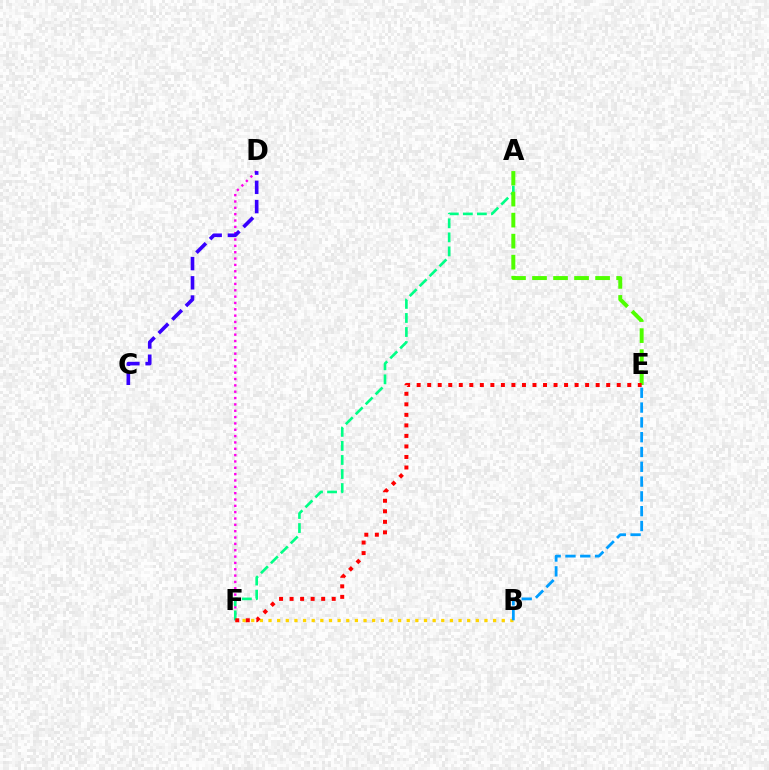{('B', 'F'): [{'color': '#ffd500', 'line_style': 'dotted', 'thickness': 2.35}], ('B', 'E'): [{'color': '#009eff', 'line_style': 'dashed', 'thickness': 2.01}], ('D', 'F'): [{'color': '#ff00ed', 'line_style': 'dotted', 'thickness': 1.72}], ('A', 'F'): [{'color': '#00ff86', 'line_style': 'dashed', 'thickness': 1.91}], ('A', 'E'): [{'color': '#4fff00', 'line_style': 'dashed', 'thickness': 2.86}], ('C', 'D'): [{'color': '#3700ff', 'line_style': 'dashed', 'thickness': 2.61}], ('E', 'F'): [{'color': '#ff0000', 'line_style': 'dotted', 'thickness': 2.86}]}